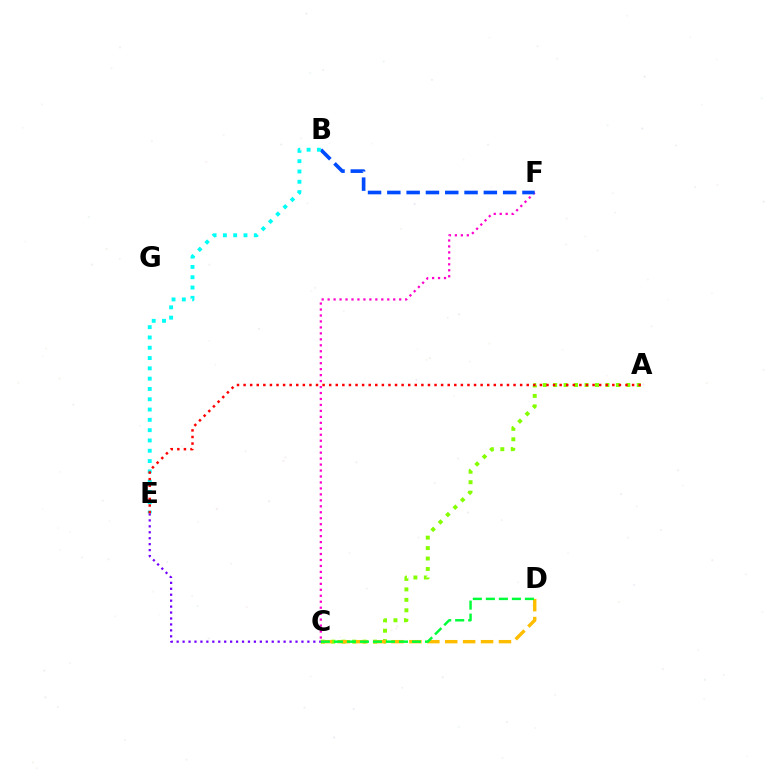{('A', 'C'): [{'color': '#84ff00', 'line_style': 'dotted', 'thickness': 2.84}], ('C', 'F'): [{'color': '#ff00cf', 'line_style': 'dotted', 'thickness': 1.62}], ('B', 'F'): [{'color': '#004bff', 'line_style': 'dashed', 'thickness': 2.62}], ('C', 'D'): [{'color': '#ffbd00', 'line_style': 'dashed', 'thickness': 2.43}, {'color': '#00ff39', 'line_style': 'dashed', 'thickness': 1.77}], ('B', 'E'): [{'color': '#00fff6', 'line_style': 'dotted', 'thickness': 2.8}], ('C', 'E'): [{'color': '#7200ff', 'line_style': 'dotted', 'thickness': 1.61}], ('A', 'E'): [{'color': '#ff0000', 'line_style': 'dotted', 'thickness': 1.79}]}